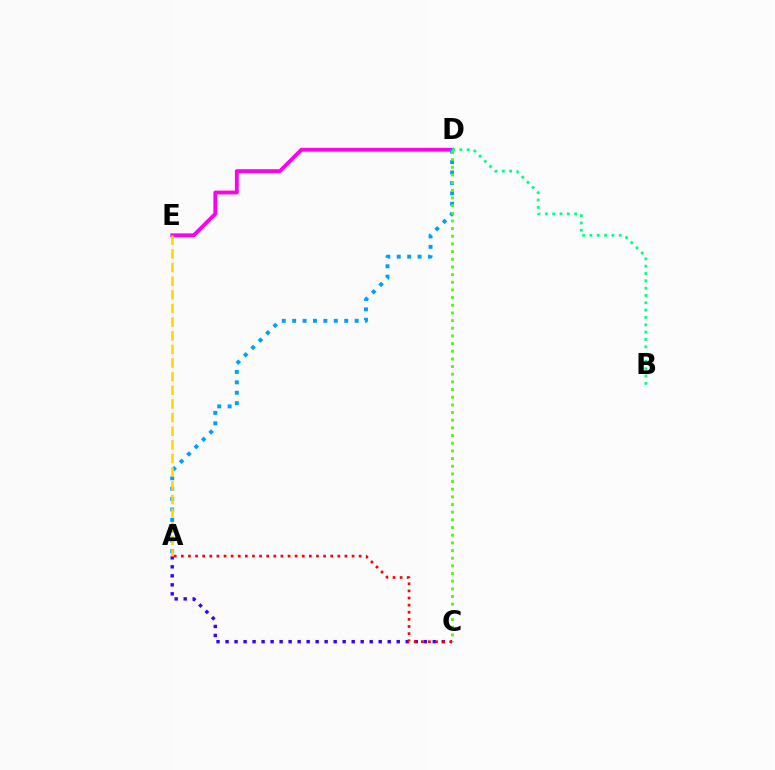{('A', 'C'): [{'color': '#3700ff', 'line_style': 'dotted', 'thickness': 2.45}, {'color': '#ff0000', 'line_style': 'dotted', 'thickness': 1.93}], ('D', 'E'): [{'color': '#ff00ed', 'line_style': 'solid', 'thickness': 2.75}], ('A', 'D'): [{'color': '#009eff', 'line_style': 'dotted', 'thickness': 2.83}], ('C', 'D'): [{'color': '#4fff00', 'line_style': 'dotted', 'thickness': 2.08}], ('B', 'D'): [{'color': '#00ff86', 'line_style': 'dotted', 'thickness': 1.99}], ('A', 'E'): [{'color': '#ffd500', 'line_style': 'dashed', 'thickness': 1.85}]}